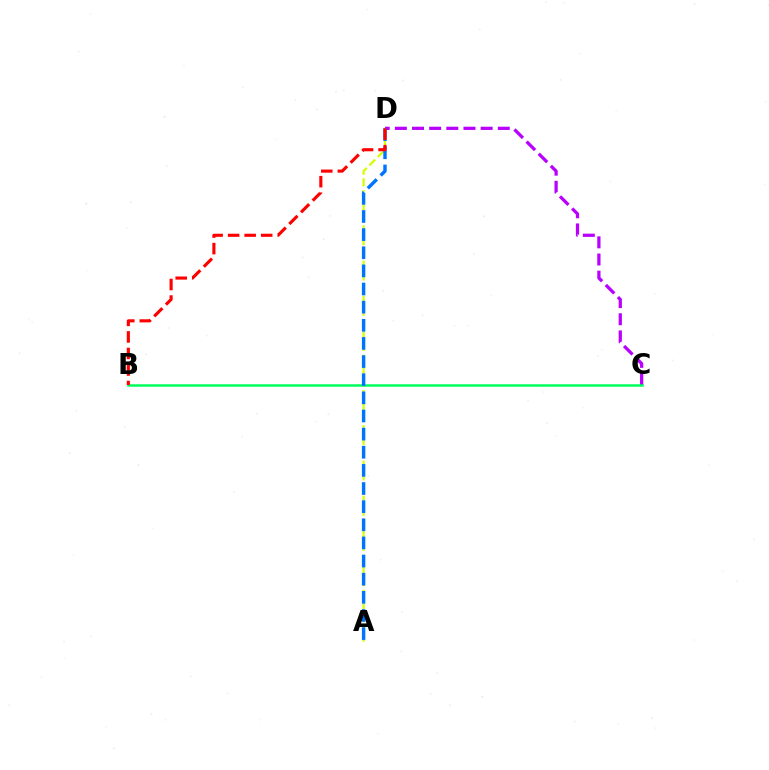{('C', 'D'): [{'color': '#b900ff', 'line_style': 'dashed', 'thickness': 2.33}], ('B', 'C'): [{'color': '#00ff5c', 'line_style': 'solid', 'thickness': 1.8}], ('A', 'D'): [{'color': '#d1ff00', 'line_style': 'dashed', 'thickness': 1.6}, {'color': '#0074ff', 'line_style': 'dashed', 'thickness': 2.46}], ('B', 'D'): [{'color': '#ff0000', 'line_style': 'dashed', 'thickness': 2.25}]}